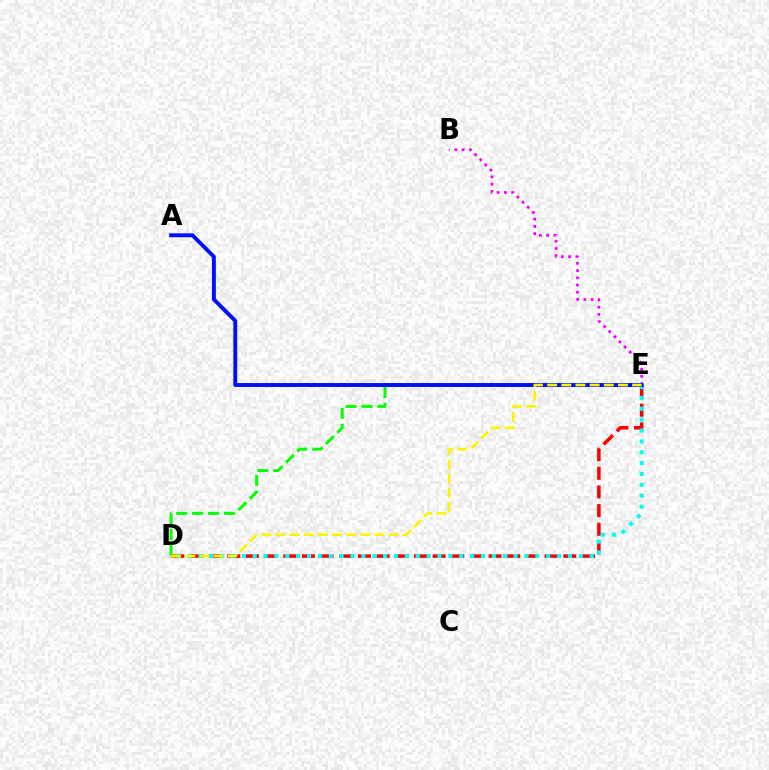{('B', 'E'): [{'color': '#ee00ff', 'line_style': 'dotted', 'thickness': 1.97}], ('D', 'E'): [{'color': '#ff0000', 'line_style': 'dashed', 'thickness': 2.54}, {'color': '#00fff6', 'line_style': 'dotted', 'thickness': 2.95}, {'color': '#08ff00', 'line_style': 'dashed', 'thickness': 2.16}, {'color': '#fcf500', 'line_style': 'dashed', 'thickness': 1.92}], ('A', 'E'): [{'color': '#0010ff', 'line_style': 'solid', 'thickness': 2.82}]}